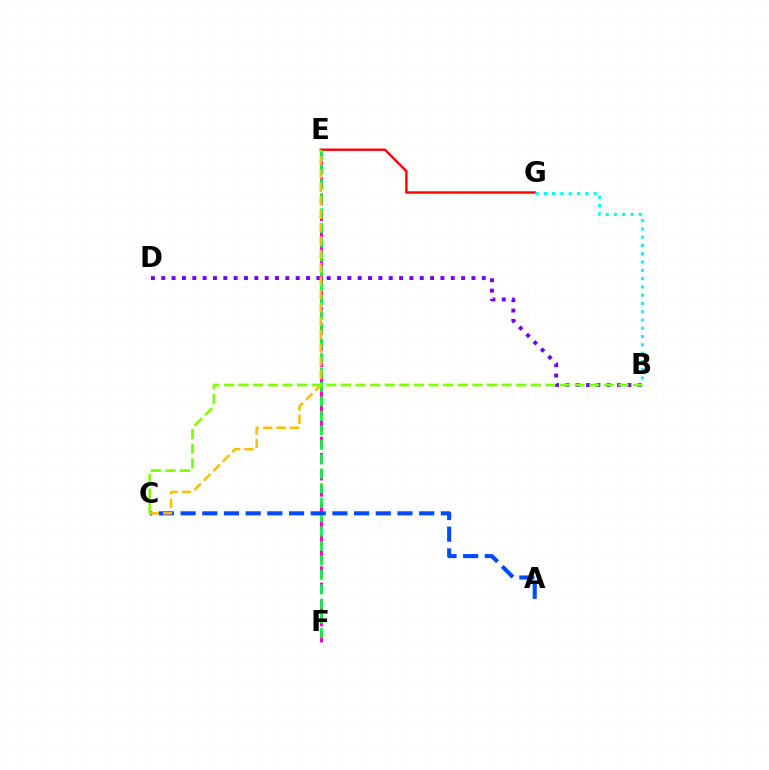{('B', 'D'): [{'color': '#7200ff', 'line_style': 'dotted', 'thickness': 2.81}], ('E', 'G'): [{'color': '#ff0000', 'line_style': 'solid', 'thickness': 1.74}], ('E', 'F'): [{'color': '#ff00cf', 'line_style': 'dashed', 'thickness': 2.2}, {'color': '#00ff39', 'line_style': 'dashed', 'thickness': 1.96}], ('B', 'G'): [{'color': '#00fff6', 'line_style': 'dotted', 'thickness': 2.25}], ('A', 'C'): [{'color': '#004bff', 'line_style': 'dashed', 'thickness': 2.95}], ('C', 'E'): [{'color': '#ffbd00', 'line_style': 'dashed', 'thickness': 1.82}], ('B', 'C'): [{'color': '#84ff00', 'line_style': 'dashed', 'thickness': 1.99}]}